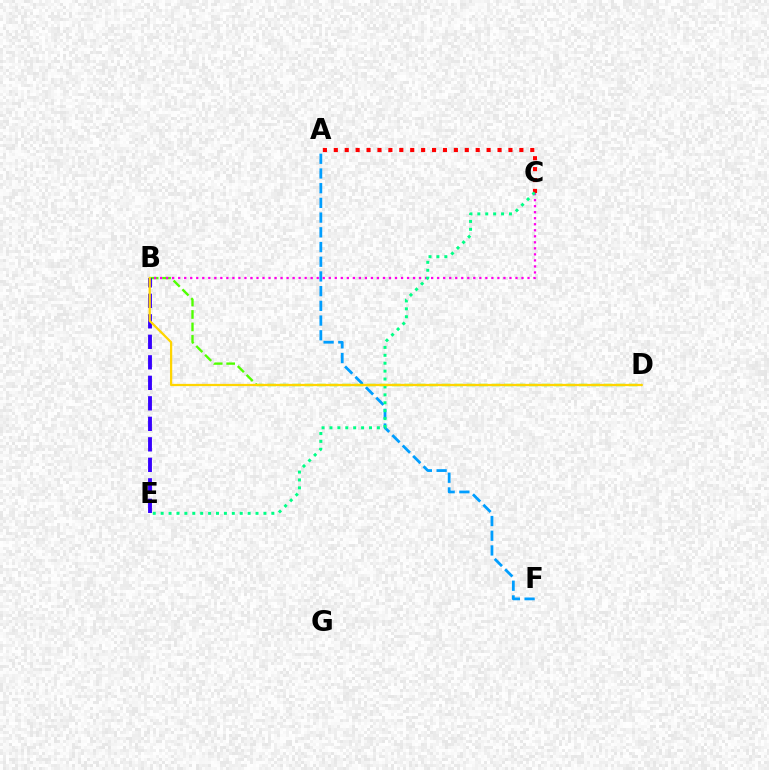{('A', 'F'): [{'color': '#009eff', 'line_style': 'dashed', 'thickness': 2.0}], ('B', 'D'): [{'color': '#4fff00', 'line_style': 'dashed', 'thickness': 1.69}, {'color': '#ffd500', 'line_style': 'solid', 'thickness': 1.62}], ('B', 'E'): [{'color': '#3700ff', 'line_style': 'dashed', 'thickness': 2.79}], ('B', 'C'): [{'color': '#ff00ed', 'line_style': 'dotted', 'thickness': 1.64}], ('A', 'C'): [{'color': '#ff0000', 'line_style': 'dotted', 'thickness': 2.97}], ('C', 'E'): [{'color': '#00ff86', 'line_style': 'dotted', 'thickness': 2.15}]}